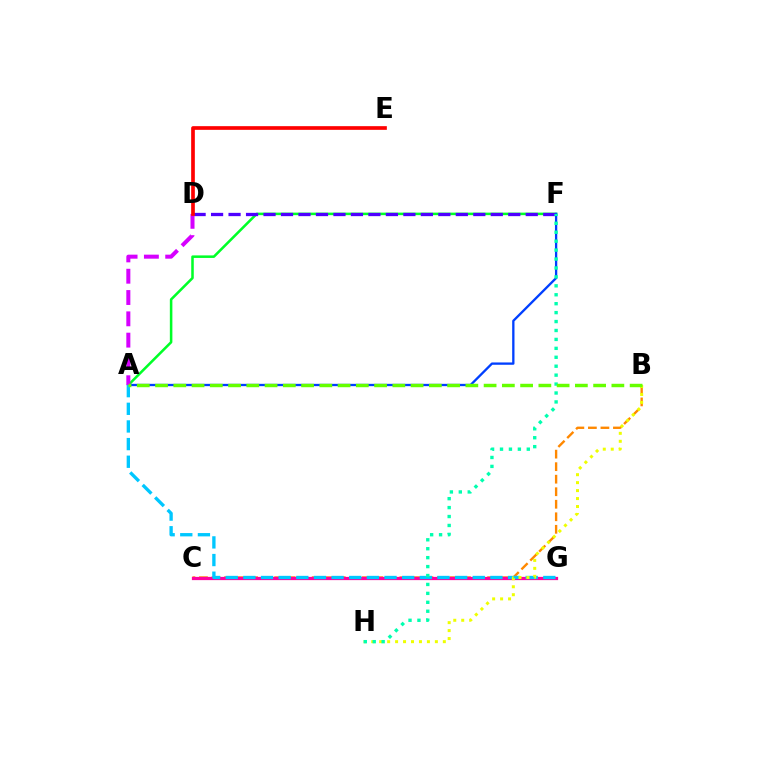{('B', 'C'): [{'color': '#ff8800', 'line_style': 'dashed', 'thickness': 1.7}], ('C', 'G'): [{'color': '#ff00a0', 'line_style': 'solid', 'thickness': 2.33}], ('A', 'F'): [{'color': '#00ff27', 'line_style': 'solid', 'thickness': 1.83}, {'color': '#003fff', 'line_style': 'solid', 'thickness': 1.67}], ('D', 'F'): [{'color': '#4f00ff', 'line_style': 'dashed', 'thickness': 2.37}], ('A', 'G'): [{'color': '#00c7ff', 'line_style': 'dashed', 'thickness': 2.4}], ('A', 'D'): [{'color': '#d600ff', 'line_style': 'dashed', 'thickness': 2.89}], ('B', 'H'): [{'color': '#eeff00', 'line_style': 'dotted', 'thickness': 2.16}], ('F', 'H'): [{'color': '#00ffaf', 'line_style': 'dotted', 'thickness': 2.43}], ('D', 'E'): [{'color': '#ff0000', 'line_style': 'solid', 'thickness': 2.65}], ('A', 'B'): [{'color': '#66ff00', 'line_style': 'dashed', 'thickness': 2.48}]}